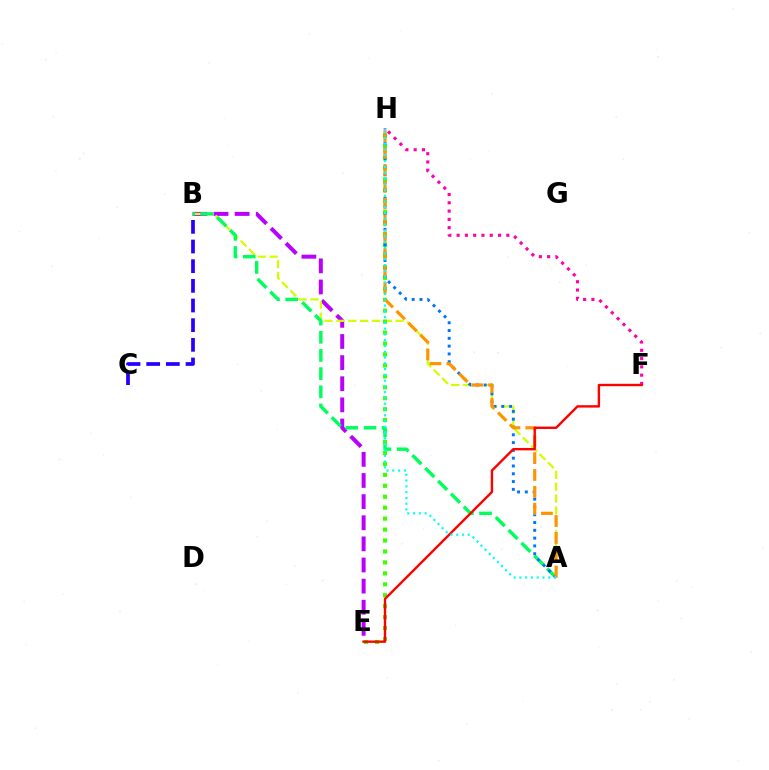{('B', 'E'): [{'color': '#b900ff', 'line_style': 'dashed', 'thickness': 2.87}], ('F', 'H'): [{'color': '#ff00ac', 'line_style': 'dotted', 'thickness': 2.25}], ('A', 'B'): [{'color': '#d1ff00', 'line_style': 'dashed', 'thickness': 1.61}, {'color': '#00ff5c', 'line_style': 'dashed', 'thickness': 2.47}], ('E', 'H'): [{'color': '#3dff00', 'line_style': 'dotted', 'thickness': 2.97}], ('A', 'H'): [{'color': '#0074ff', 'line_style': 'dotted', 'thickness': 2.12}, {'color': '#ff9400', 'line_style': 'dashed', 'thickness': 2.29}, {'color': '#00fff6', 'line_style': 'dotted', 'thickness': 1.57}], ('B', 'C'): [{'color': '#2500ff', 'line_style': 'dashed', 'thickness': 2.67}], ('E', 'F'): [{'color': '#ff0000', 'line_style': 'solid', 'thickness': 1.72}]}